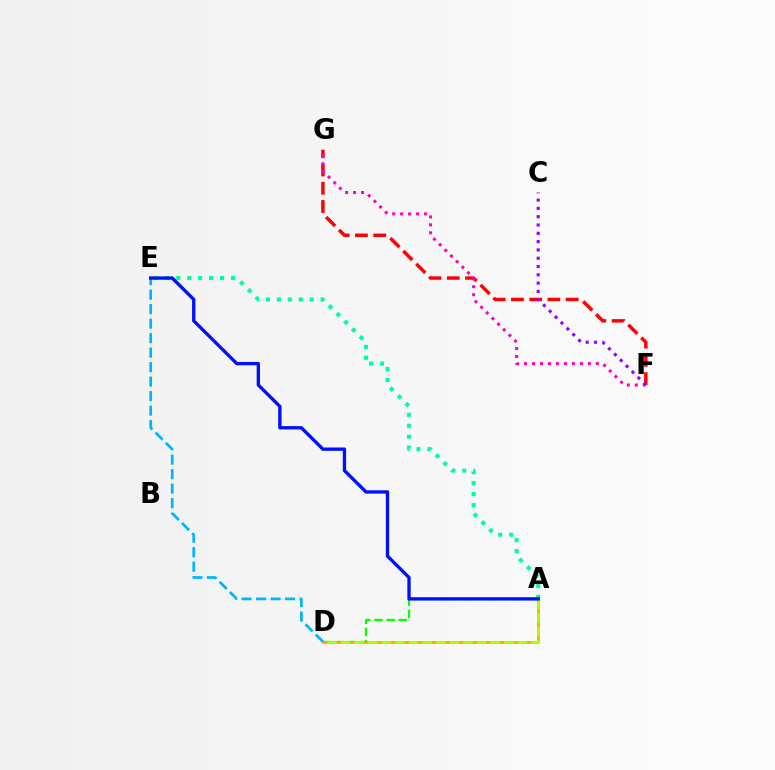{('A', 'E'): [{'color': '#00ff9d', 'line_style': 'dotted', 'thickness': 2.97}, {'color': '#0010ff', 'line_style': 'solid', 'thickness': 2.4}], ('A', 'D'): [{'color': '#08ff00', 'line_style': 'dashed', 'thickness': 1.66}, {'color': '#ffa500', 'line_style': 'solid', 'thickness': 1.95}, {'color': '#b3ff00', 'line_style': 'dashed', 'thickness': 1.85}], ('F', 'G'): [{'color': '#ff0000', 'line_style': 'dashed', 'thickness': 2.48}, {'color': '#ff00bd', 'line_style': 'dotted', 'thickness': 2.17}], ('C', 'F'): [{'color': '#9b00ff', 'line_style': 'dotted', 'thickness': 2.25}], ('D', 'E'): [{'color': '#00b5ff', 'line_style': 'dashed', 'thickness': 1.97}]}